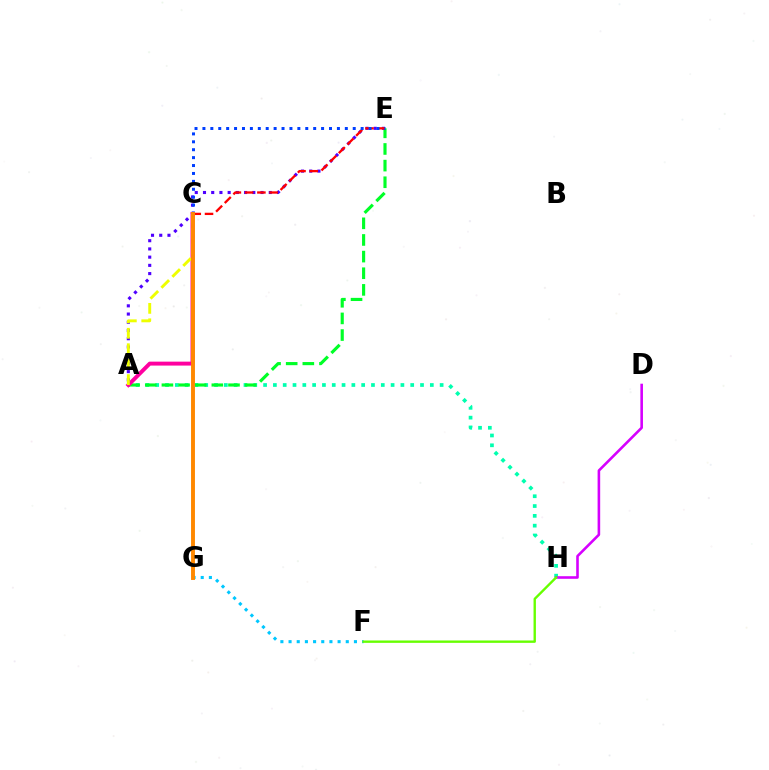{('F', 'G'): [{'color': '#00c7ff', 'line_style': 'dotted', 'thickness': 2.22}], ('A', 'H'): [{'color': '#00ffaf', 'line_style': 'dotted', 'thickness': 2.66}], ('A', 'E'): [{'color': '#00ff27', 'line_style': 'dashed', 'thickness': 2.26}, {'color': '#4f00ff', 'line_style': 'dotted', 'thickness': 2.23}], ('D', 'H'): [{'color': '#d600ff', 'line_style': 'solid', 'thickness': 1.87}], ('A', 'C'): [{'color': '#ff00a0', 'line_style': 'solid', 'thickness': 2.83}, {'color': '#eeff00', 'line_style': 'dashed', 'thickness': 2.1}], ('C', 'E'): [{'color': '#ff0000', 'line_style': 'dashed', 'thickness': 1.66}, {'color': '#003fff', 'line_style': 'dotted', 'thickness': 2.15}], ('C', 'G'): [{'color': '#ff8800', 'line_style': 'solid', 'thickness': 2.82}], ('F', 'H'): [{'color': '#66ff00', 'line_style': 'solid', 'thickness': 1.71}]}